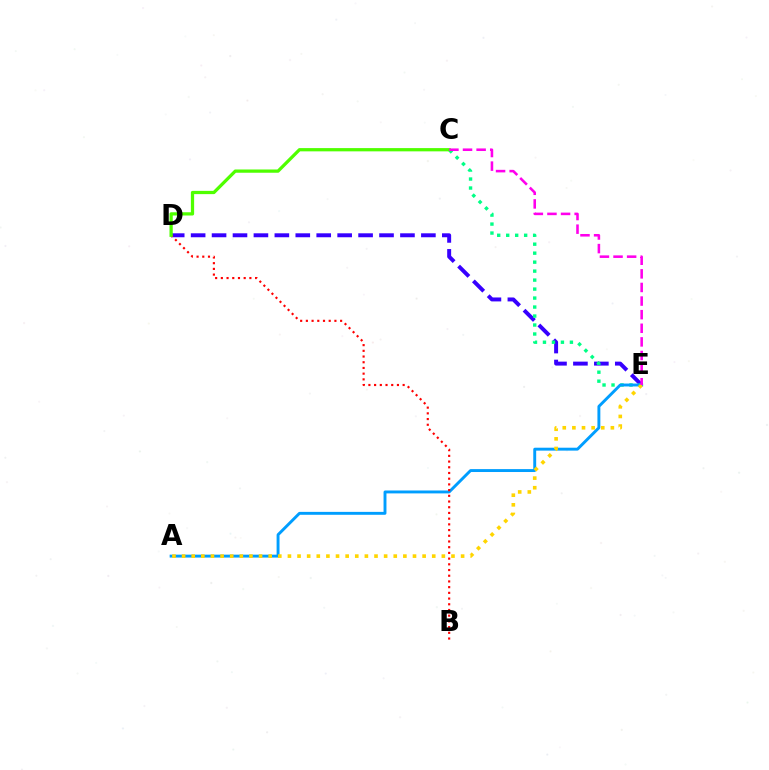{('D', 'E'): [{'color': '#3700ff', 'line_style': 'dashed', 'thickness': 2.84}], ('C', 'E'): [{'color': '#00ff86', 'line_style': 'dotted', 'thickness': 2.44}, {'color': '#ff00ed', 'line_style': 'dashed', 'thickness': 1.85}], ('A', 'E'): [{'color': '#009eff', 'line_style': 'solid', 'thickness': 2.1}, {'color': '#ffd500', 'line_style': 'dotted', 'thickness': 2.61}], ('B', 'D'): [{'color': '#ff0000', 'line_style': 'dotted', 'thickness': 1.55}], ('C', 'D'): [{'color': '#4fff00', 'line_style': 'solid', 'thickness': 2.34}]}